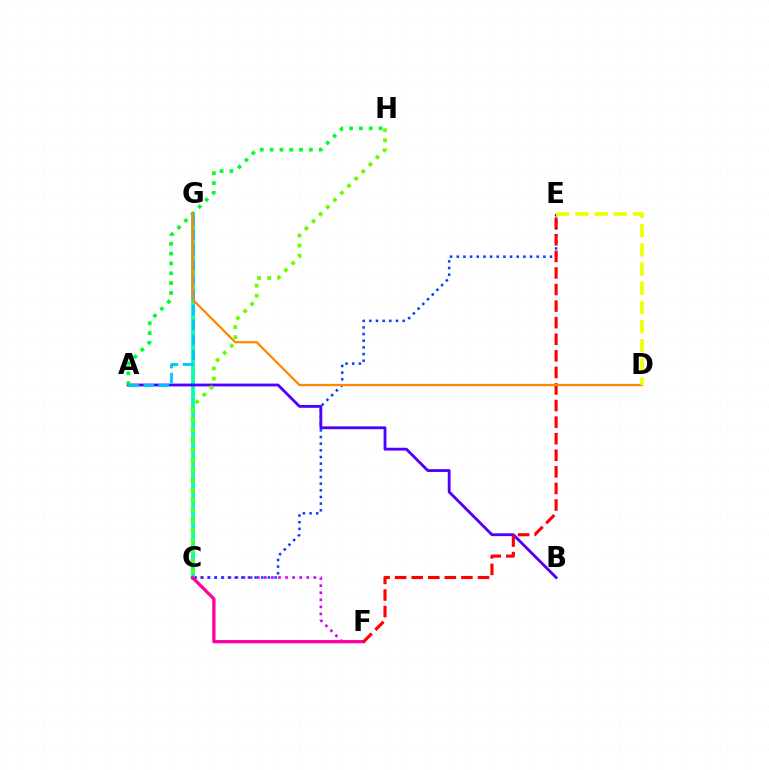{('C', 'F'): [{'color': '#d600ff', 'line_style': 'dotted', 'thickness': 1.92}, {'color': '#ff00a0', 'line_style': 'solid', 'thickness': 2.35}], ('C', 'E'): [{'color': '#003fff', 'line_style': 'dotted', 'thickness': 1.81}], ('C', 'G'): [{'color': '#00ffaf', 'line_style': 'solid', 'thickness': 2.71}], ('A', 'B'): [{'color': '#4f00ff', 'line_style': 'solid', 'thickness': 2.04}], ('A', 'G'): [{'color': '#00c7ff', 'line_style': 'dashed', 'thickness': 2.04}], ('A', 'H'): [{'color': '#00ff27', 'line_style': 'dotted', 'thickness': 2.67}], ('E', 'F'): [{'color': '#ff0000', 'line_style': 'dashed', 'thickness': 2.25}], ('D', 'G'): [{'color': '#ff8800', 'line_style': 'solid', 'thickness': 1.64}], ('D', 'E'): [{'color': '#eeff00', 'line_style': 'dashed', 'thickness': 2.61}], ('C', 'H'): [{'color': '#66ff00', 'line_style': 'dotted', 'thickness': 2.73}]}